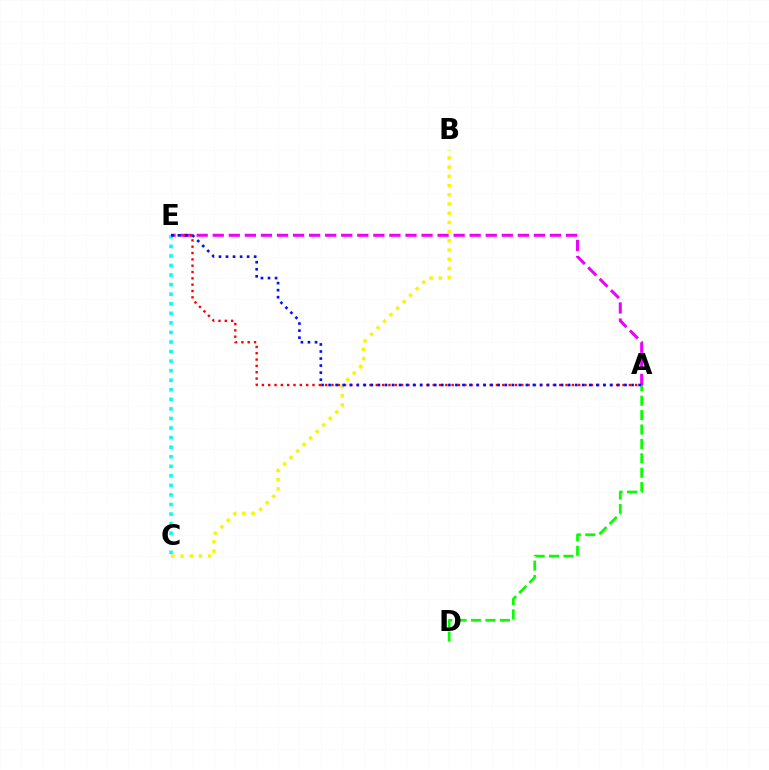{('A', 'E'): [{'color': '#ee00ff', 'line_style': 'dashed', 'thickness': 2.18}, {'color': '#ff0000', 'line_style': 'dotted', 'thickness': 1.72}, {'color': '#0010ff', 'line_style': 'dotted', 'thickness': 1.91}], ('A', 'D'): [{'color': '#08ff00', 'line_style': 'dashed', 'thickness': 1.96}], ('C', 'E'): [{'color': '#00fff6', 'line_style': 'dotted', 'thickness': 2.6}], ('B', 'C'): [{'color': '#fcf500', 'line_style': 'dotted', 'thickness': 2.5}]}